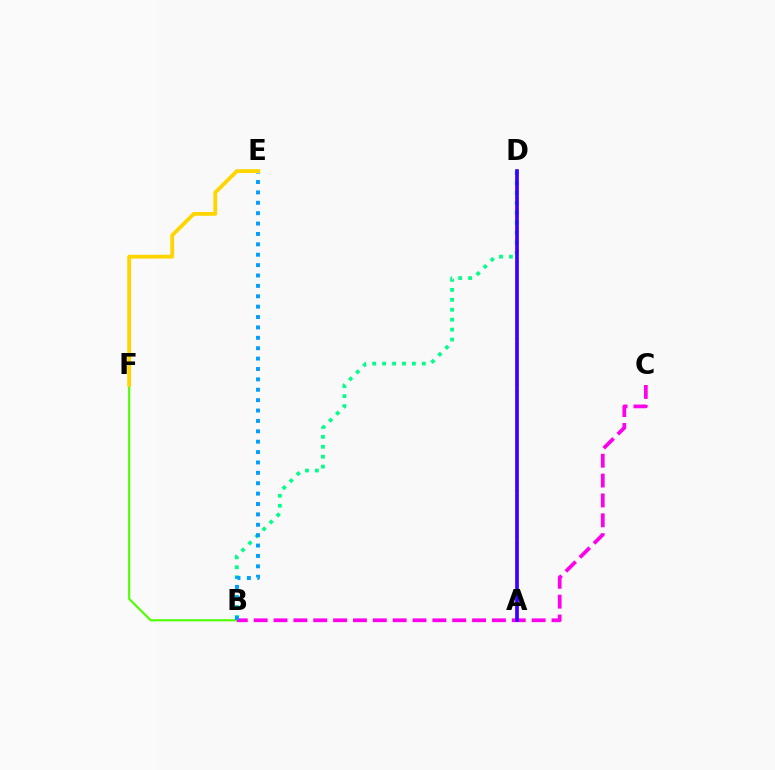{('A', 'D'): [{'color': '#ff0000', 'line_style': 'dotted', 'thickness': 1.59}, {'color': '#3700ff', 'line_style': 'solid', 'thickness': 2.63}], ('B', 'F'): [{'color': '#4fff00', 'line_style': 'solid', 'thickness': 1.55}], ('B', 'C'): [{'color': '#ff00ed', 'line_style': 'dashed', 'thickness': 2.7}], ('B', 'D'): [{'color': '#00ff86', 'line_style': 'dotted', 'thickness': 2.7}], ('B', 'E'): [{'color': '#009eff', 'line_style': 'dotted', 'thickness': 2.82}], ('E', 'F'): [{'color': '#ffd500', 'line_style': 'solid', 'thickness': 2.74}]}